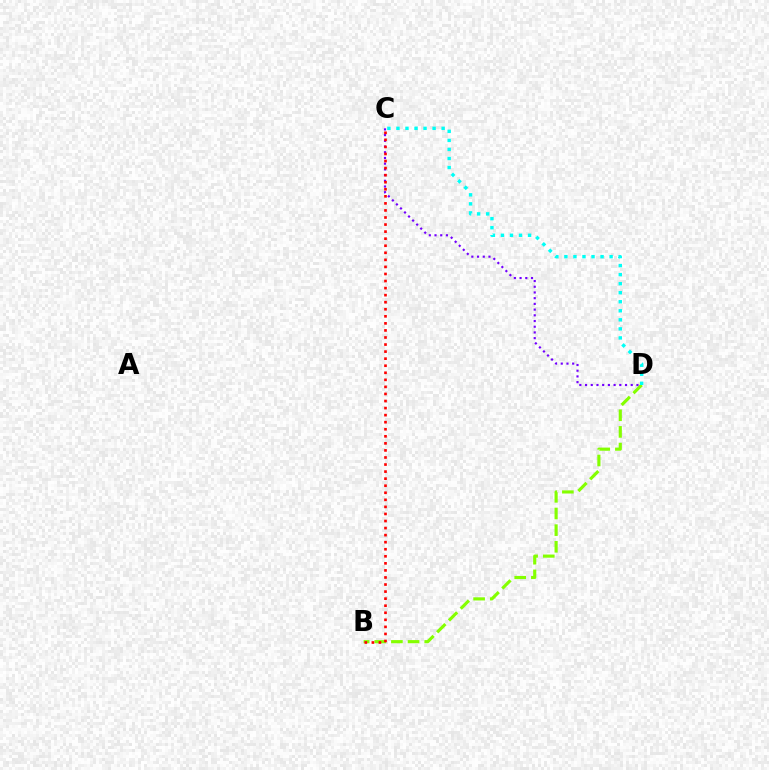{('B', 'D'): [{'color': '#84ff00', 'line_style': 'dashed', 'thickness': 2.26}], ('C', 'D'): [{'color': '#7200ff', 'line_style': 'dotted', 'thickness': 1.55}, {'color': '#00fff6', 'line_style': 'dotted', 'thickness': 2.46}], ('B', 'C'): [{'color': '#ff0000', 'line_style': 'dotted', 'thickness': 1.92}]}